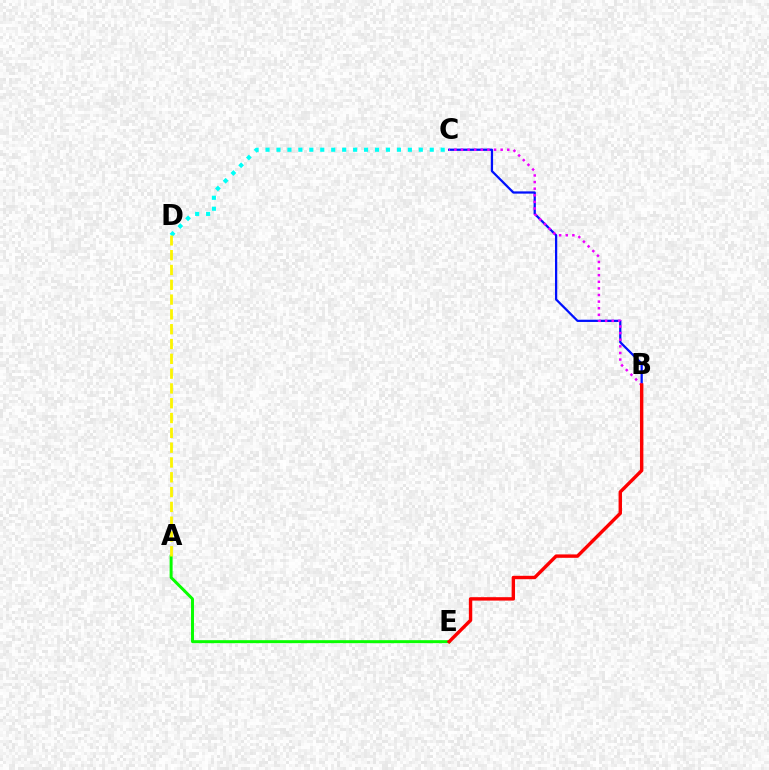{('A', 'E'): [{'color': '#08ff00', 'line_style': 'solid', 'thickness': 2.14}], ('B', 'C'): [{'color': '#0010ff', 'line_style': 'solid', 'thickness': 1.62}, {'color': '#ee00ff', 'line_style': 'dotted', 'thickness': 1.8}], ('C', 'D'): [{'color': '#00fff6', 'line_style': 'dotted', 'thickness': 2.97}], ('B', 'E'): [{'color': '#ff0000', 'line_style': 'solid', 'thickness': 2.45}], ('A', 'D'): [{'color': '#fcf500', 'line_style': 'dashed', 'thickness': 2.01}]}